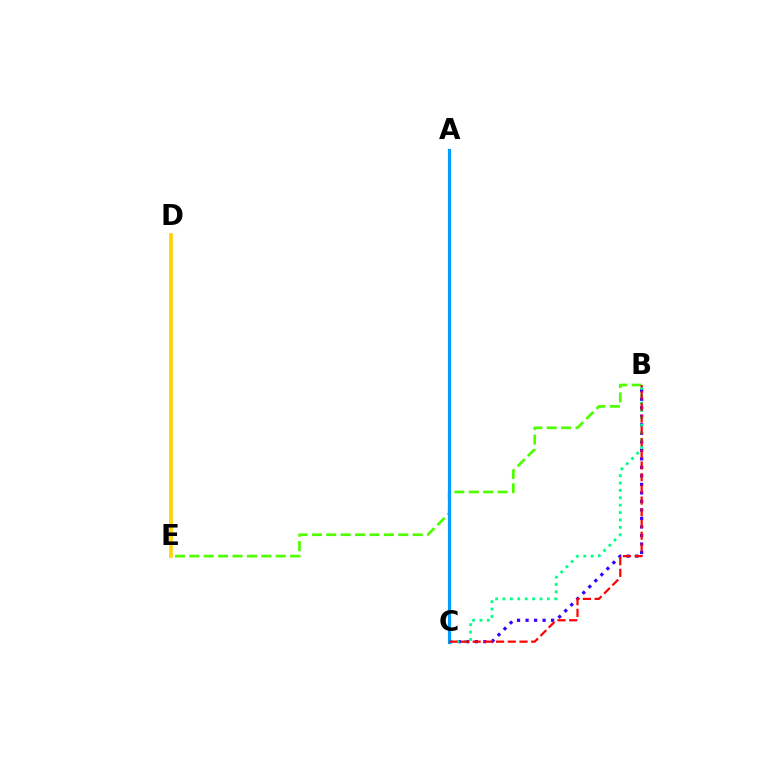{('B', 'C'): [{'color': '#3700ff', 'line_style': 'dotted', 'thickness': 2.31}, {'color': '#00ff86', 'line_style': 'dotted', 'thickness': 2.01}, {'color': '#ff0000', 'line_style': 'dashed', 'thickness': 1.59}], ('B', 'E'): [{'color': '#4fff00', 'line_style': 'dashed', 'thickness': 1.96}], ('D', 'E'): [{'color': '#ff00ed', 'line_style': 'solid', 'thickness': 1.69}, {'color': '#ffd500', 'line_style': 'solid', 'thickness': 2.58}], ('A', 'C'): [{'color': '#009eff', 'line_style': 'solid', 'thickness': 2.3}]}